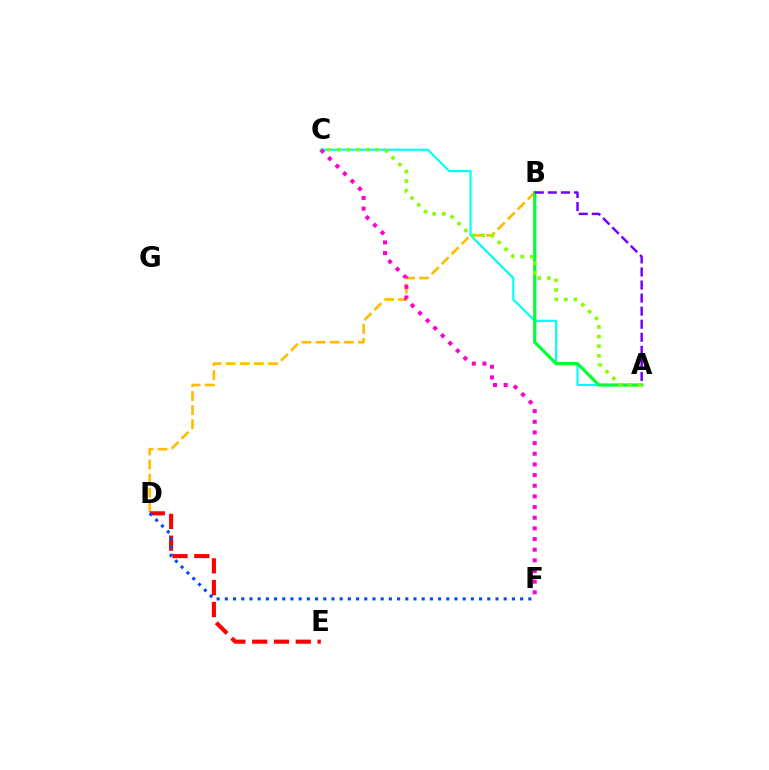{('A', 'C'): [{'color': '#00fff6', 'line_style': 'solid', 'thickness': 1.55}, {'color': '#84ff00', 'line_style': 'dotted', 'thickness': 2.61}], ('B', 'D'): [{'color': '#ffbd00', 'line_style': 'dashed', 'thickness': 1.92}], ('A', 'B'): [{'color': '#00ff39', 'line_style': 'solid', 'thickness': 2.3}, {'color': '#7200ff', 'line_style': 'dashed', 'thickness': 1.77}], ('C', 'F'): [{'color': '#ff00cf', 'line_style': 'dotted', 'thickness': 2.9}], ('D', 'E'): [{'color': '#ff0000', 'line_style': 'dashed', 'thickness': 2.96}], ('D', 'F'): [{'color': '#004bff', 'line_style': 'dotted', 'thickness': 2.23}]}